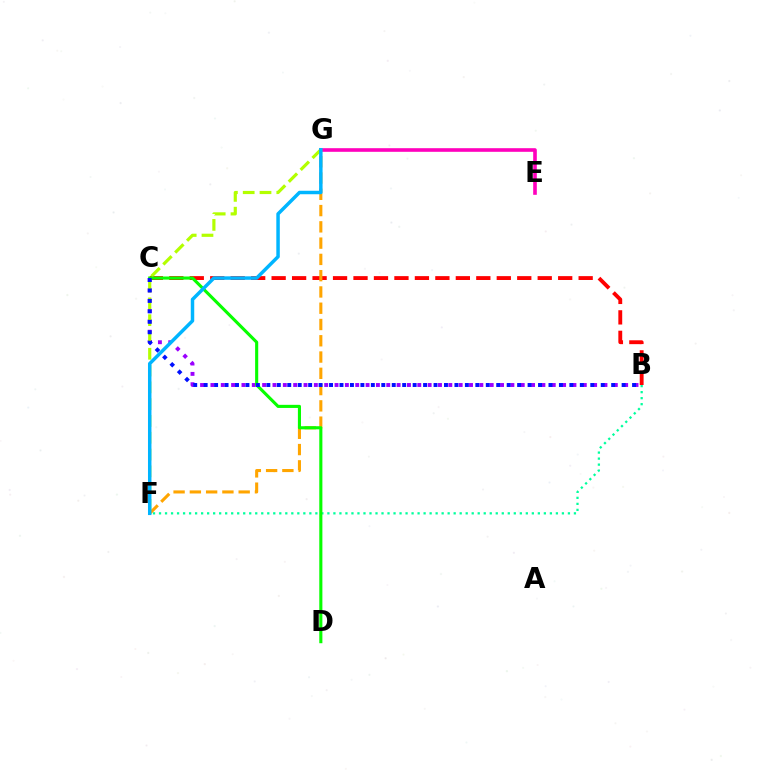{('B', 'F'): [{'color': '#00ff9d', 'line_style': 'dotted', 'thickness': 1.63}], ('B', 'C'): [{'color': '#9b00ff', 'line_style': 'dotted', 'thickness': 2.81}, {'color': '#ff0000', 'line_style': 'dashed', 'thickness': 2.78}, {'color': '#0010ff', 'line_style': 'dotted', 'thickness': 2.84}], ('E', 'G'): [{'color': '#ff00bd', 'line_style': 'solid', 'thickness': 2.6}], ('F', 'G'): [{'color': '#b3ff00', 'line_style': 'dashed', 'thickness': 2.28}, {'color': '#ffa500', 'line_style': 'dashed', 'thickness': 2.21}, {'color': '#00b5ff', 'line_style': 'solid', 'thickness': 2.5}], ('C', 'D'): [{'color': '#08ff00', 'line_style': 'solid', 'thickness': 2.23}]}